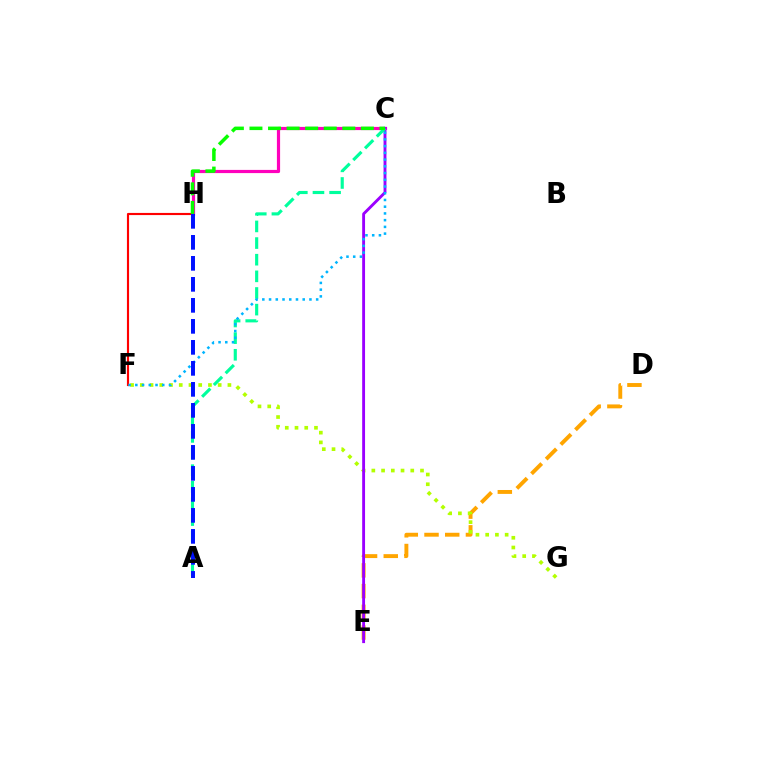{('D', 'E'): [{'color': '#ffa500', 'line_style': 'dashed', 'thickness': 2.81}], ('F', 'G'): [{'color': '#b3ff00', 'line_style': 'dotted', 'thickness': 2.64}], ('F', 'H'): [{'color': '#ff0000', 'line_style': 'solid', 'thickness': 1.54}], ('C', 'H'): [{'color': '#ff00bd', 'line_style': 'solid', 'thickness': 2.29}, {'color': '#08ff00', 'line_style': 'dashed', 'thickness': 2.52}], ('C', 'E'): [{'color': '#9b00ff', 'line_style': 'solid', 'thickness': 2.07}], ('A', 'C'): [{'color': '#00ff9d', 'line_style': 'dashed', 'thickness': 2.26}], ('C', 'F'): [{'color': '#00b5ff', 'line_style': 'dotted', 'thickness': 1.83}], ('A', 'H'): [{'color': '#0010ff', 'line_style': 'dashed', 'thickness': 2.85}]}